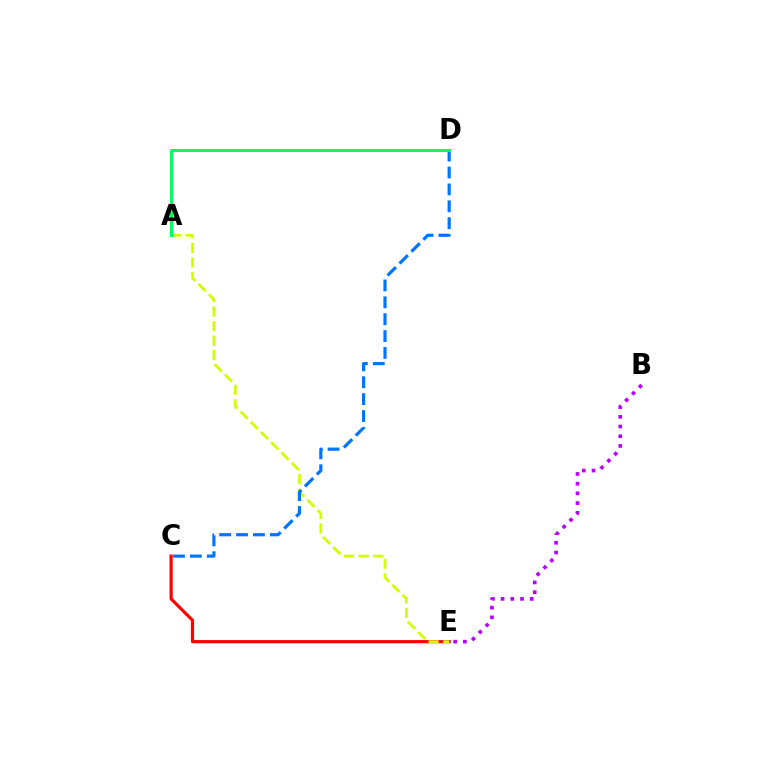{('C', 'E'): [{'color': '#ff0000', 'line_style': 'solid', 'thickness': 2.29}], ('A', 'E'): [{'color': '#d1ff00', 'line_style': 'dashed', 'thickness': 1.97}], ('B', 'E'): [{'color': '#b900ff', 'line_style': 'dotted', 'thickness': 2.64}], ('C', 'D'): [{'color': '#0074ff', 'line_style': 'dashed', 'thickness': 2.29}], ('A', 'D'): [{'color': '#00ff5c', 'line_style': 'solid', 'thickness': 2.15}]}